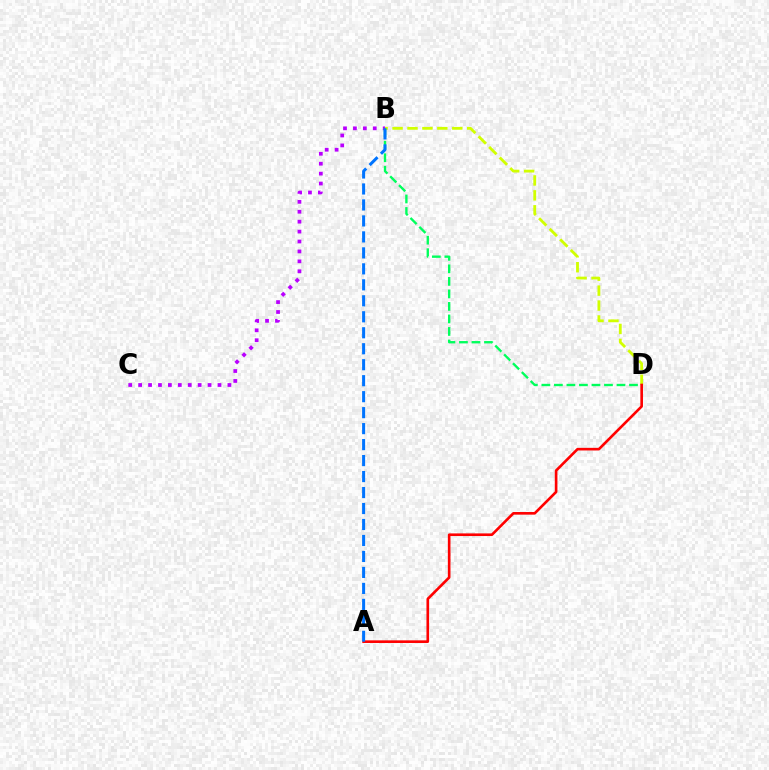{('B', 'D'): [{'color': '#d1ff00', 'line_style': 'dashed', 'thickness': 2.03}, {'color': '#00ff5c', 'line_style': 'dashed', 'thickness': 1.7}], ('B', 'C'): [{'color': '#b900ff', 'line_style': 'dotted', 'thickness': 2.7}], ('A', 'D'): [{'color': '#ff0000', 'line_style': 'solid', 'thickness': 1.9}], ('A', 'B'): [{'color': '#0074ff', 'line_style': 'dashed', 'thickness': 2.17}]}